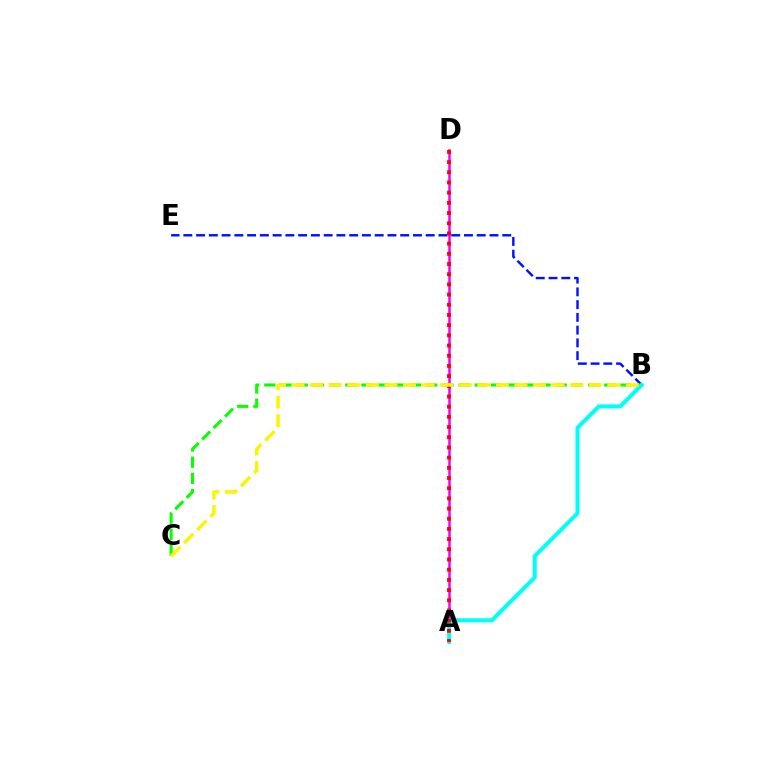{('A', 'D'): [{'color': '#ee00ff', 'line_style': 'solid', 'thickness': 1.8}, {'color': '#ff0000', 'line_style': 'dotted', 'thickness': 2.77}], ('B', 'E'): [{'color': '#0010ff', 'line_style': 'dashed', 'thickness': 1.73}], ('B', 'C'): [{'color': '#08ff00', 'line_style': 'dashed', 'thickness': 2.2}, {'color': '#fcf500', 'line_style': 'dashed', 'thickness': 2.52}], ('A', 'B'): [{'color': '#00fff6', 'line_style': 'solid', 'thickness': 2.9}]}